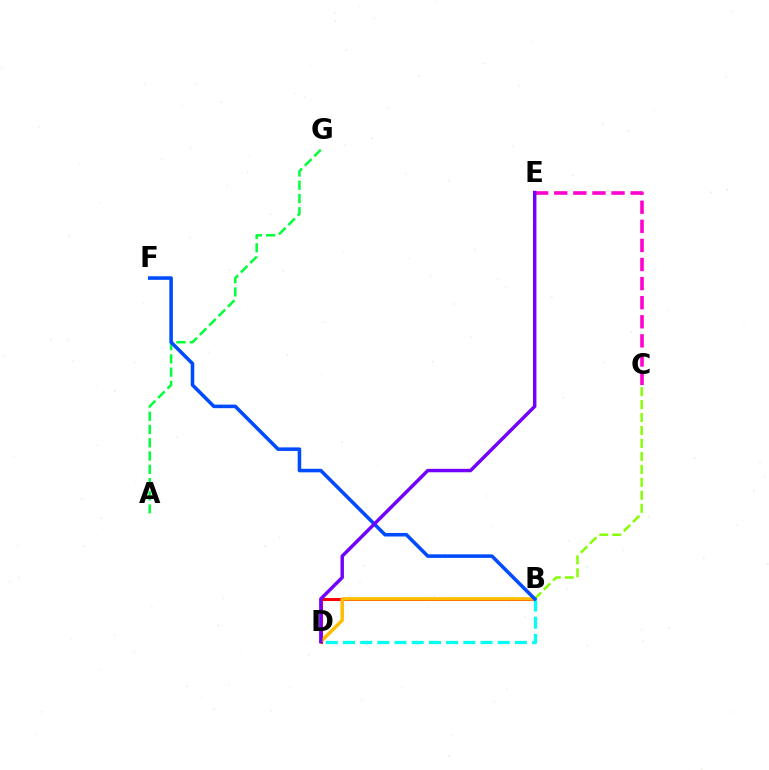{('A', 'G'): [{'color': '#00ff39', 'line_style': 'dashed', 'thickness': 1.8}], ('B', 'D'): [{'color': '#ff0000', 'line_style': 'solid', 'thickness': 2.18}, {'color': '#ffbd00', 'line_style': 'solid', 'thickness': 2.5}, {'color': '#00fff6', 'line_style': 'dashed', 'thickness': 2.34}], ('C', 'E'): [{'color': '#ff00cf', 'line_style': 'dashed', 'thickness': 2.59}], ('B', 'C'): [{'color': '#84ff00', 'line_style': 'dashed', 'thickness': 1.76}], ('B', 'F'): [{'color': '#004bff', 'line_style': 'solid', 'thickness': 2.56}], ('D', 'E'): [{'color': '#7200ff', 'line_style': 'solid', 'thickness': 2.47}]}